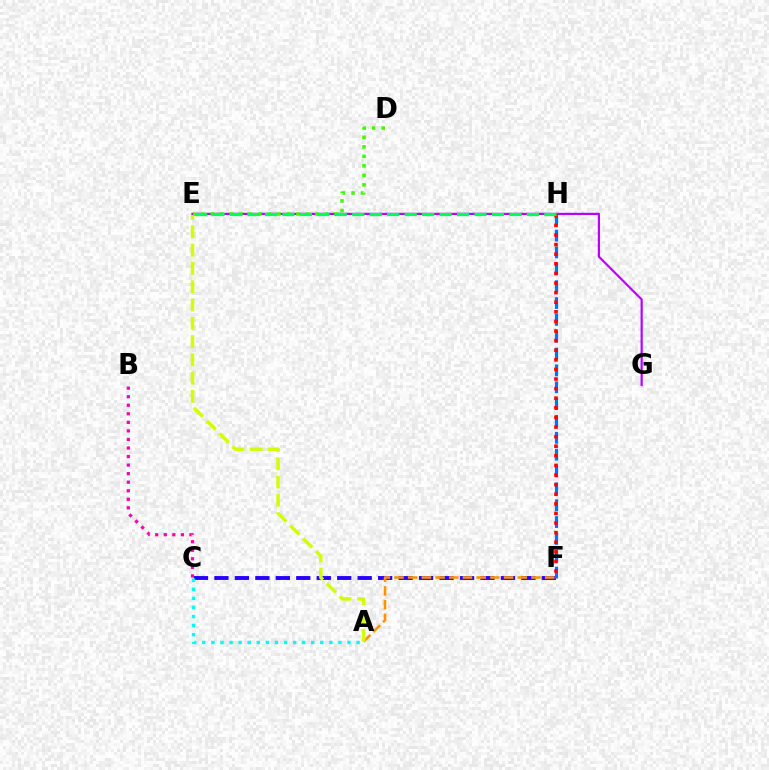{('C', 'F'): [{'color': '#2500ff', 'line_style': 'dashed', 'thickness': 2.78}], ('A', 'F'): [{'color': '#ff9400', 'line_style': 'dashed', 'thickness': 1.86}], ('A', 'E'): [{'color': '#d1ff00', 'line_style': 'dashed', 'thickness': 2.48}], ('E', 'G'): [{'color': '#b900ff', 'line_style': 'solid', 'thickness': 1.58}], ('F', 'H'): [{'color': '#0074ff', 'line_style': 'dashed', 'thickness': 2.29}, {'color': '#ff0000', 'line_style': 'dotted', 'thickness': 2.61}], ('D', 'E'): [{'color': '#3dff00', 'line_style': 'dotted', 'thickness': 2.58}], ('B', 'C'): [{'color': '#ff00ac', 'line_style': 'dotted', 'thickness': 2.32}], ('A', 'C'): [{'color': '#00fff6', 'line_style': 'dotted', 'thickness': 2.47}], ('E', 'H'): [{'color': '#00ff5c', 'line_style': 'dashed', 'thickness': 2.37}]}